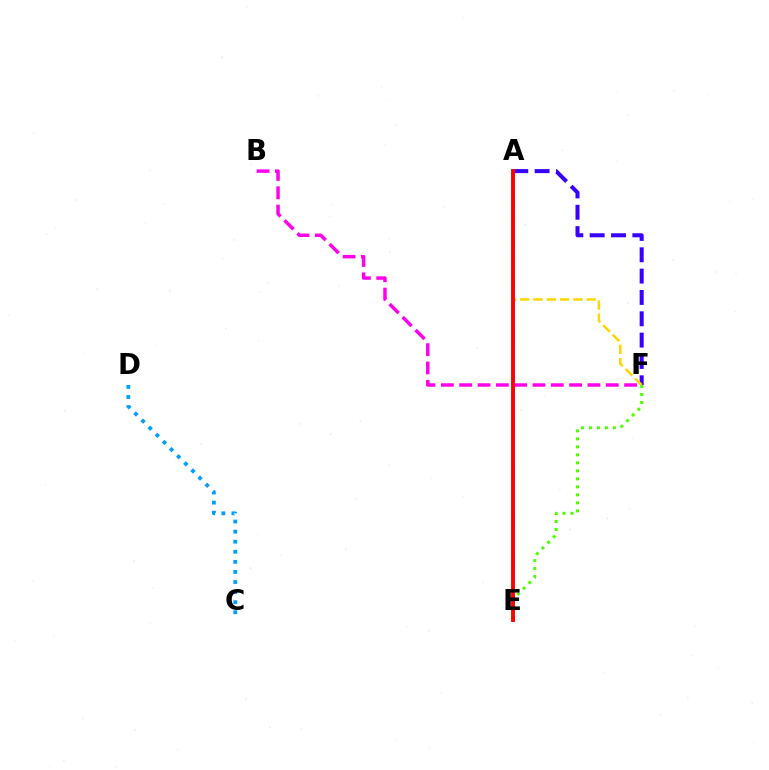{('B', 'F'): [{'color': '#ff00ed', 'line_style': 'dashed', 'thickness': 2.49}], ('A', 'E'): [{'color': '#00ff86', 'line_style': 'dotted', 'thickness': 1.85}, {'color': '#ff0000', 'line_style': 'solid', 'thickness': 2.8}], ('A', 'F'): [{'color': '#3700ff', 'line_style': 'dashed', 'thickness': 2.9}, {'color': '#ffd500', 'line_style': 'dashed', 'thickness': 1.81}], ('E', 'F'): [{'color': '#4fff00', 'line_style': 'dotted', 'thickness': 2.17}], ('C', 'D'): [{'color': '#009eff', 'line_style': 'dotted', 'thickness': 2.74}]}